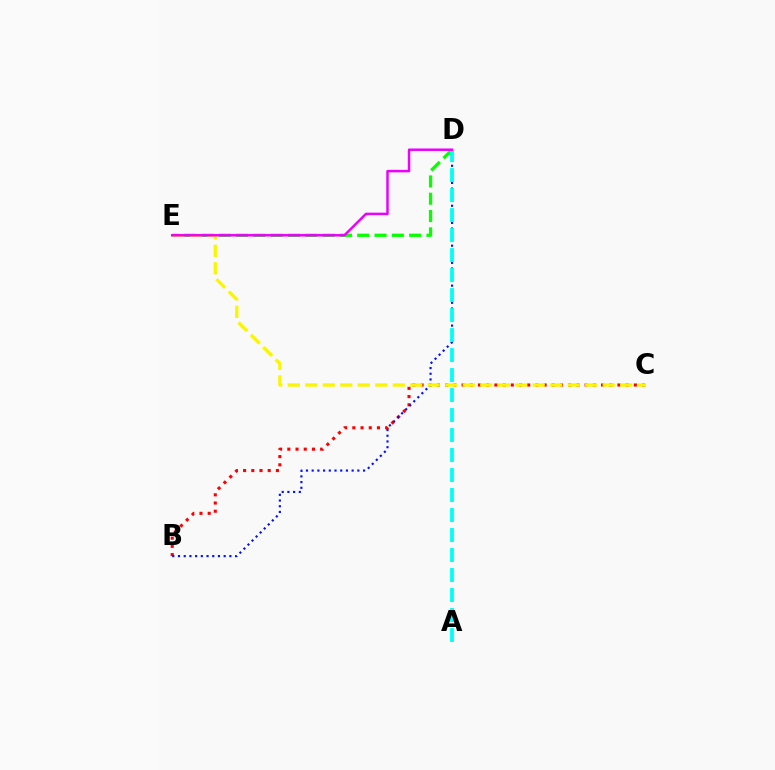{('B', 'C'): [{'color': '#ff0000', 'line_style': 'dotted', 'thickness': 2.23}], ('B', 'D'): [{'color': '#0010ff', 'line_style': 'dotted', 'thickness': 1.55}], ('D', 'E'): [{'color': '#08ff00', 'line_style': 'dashed', 'thickness': 2.35}, {'color': '#ee00ff', 'line_style': 'solid', 'thickness': 1.79}], ('A', 'D'): [{'color': '#00fff6', 'line_style': 'dashed', 'thickness': 2.72}], ('C', 'E'): [{'color': '#fcf500', 'line_style': 'dashed', 'thickness': 2.38}]}